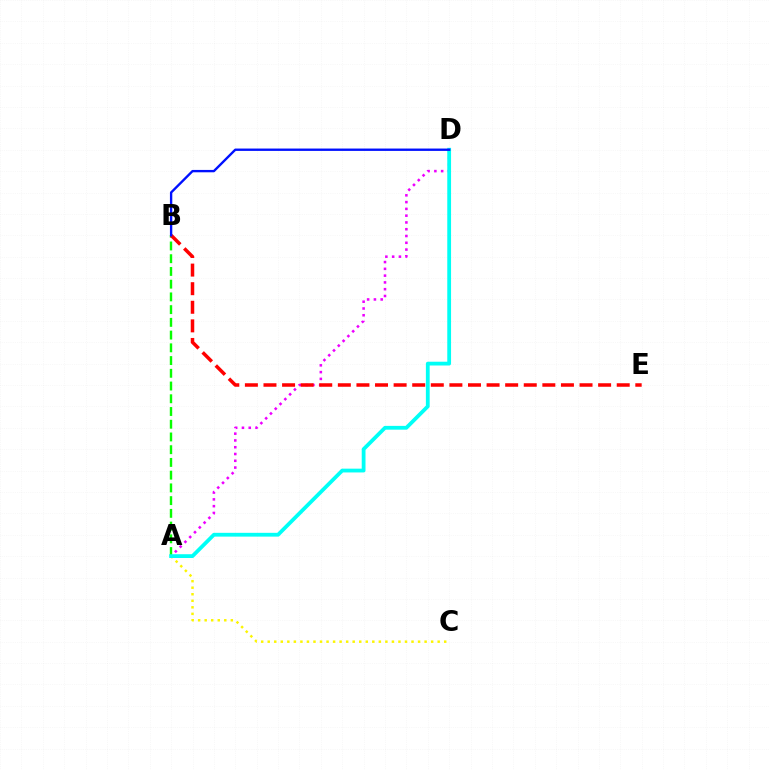{('A', 'C'): [{'color': '#fcf500', 'line_style': 'dotted', 'thickness': 1.78}], ('A', 'D'): [{'color': '#ee00ff', 'line_style': 'dotted', 'thickness': 1.84}, {'color': '#00fff6', 'line_style': 'solid', 'thickness': 2.73}], ('A', 'B'): [{'color': '#08ff00', 'line_style': 'dashed', 'thickness': 1.73}], ('B', 'E'): [{'color': '#ff0000', 'line_style': 'dashed', 'thickness': 2.53}], ('B', 'D'): [{'color': '#0010ff', 'line_style': 'solid', 'thickness': 1.7}]}